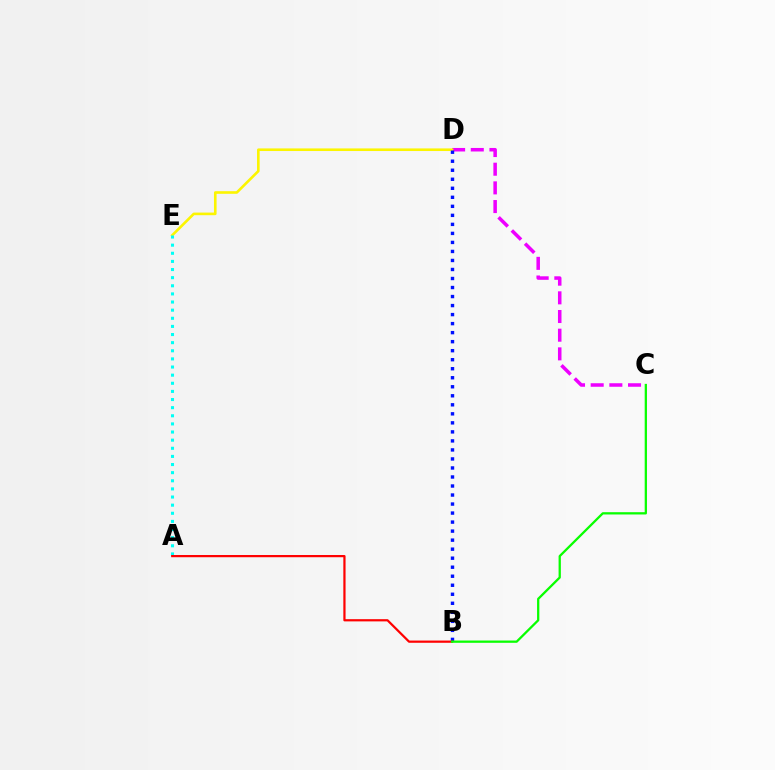{('C', 'D'): [{'color': '#ee00ff', 'line_style': 'dashed', 'thickness': 2.54}], ('D', 'E'): [{'color': '#fcf500', 'line_style': 'solid', 'thickness': 1.88}], ('B', 'D'): [{'color': '#0010ff', 'line_style': 'dotted', 'thickness': 2.45}], ('A', 'E'): [{'color': '#00fff6', 'line_style': 'dotted', 'thickness': 2.21}], ('A', 'B'): [{'color': '#ff0000', 'line_style': 'solid', 'thickness': 1.6}], ('B', 'C'): [{'color': '#08ff00', 'line_style': 'solid', 'thickness': 1.64}]}